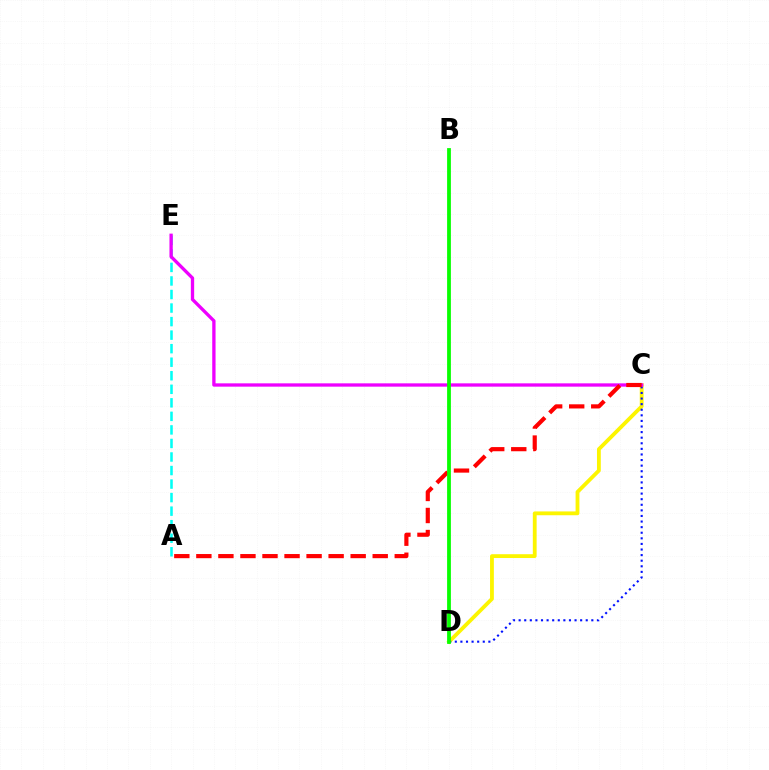{('A', 'E'): [{'color': '#00fff6', 'line_style': 'dashed', 'thickness': 1.84}], ('C', 'D'): [{'color': '#fcf500', 'line_style': 'solid', 'thickness': 2.74}, {'color': '#0010ff', 'line_style': 'dotted', 'thickness': 1.52}], ('C', 'E'): [{'color': '#ee00ff', 'line_style': 'solid', 'thickness': 2.38}], ('A', 'C'): [{'color': '#ff0000', 'line_style': 'dashed', 'thickness': 2.99}], ('B', 'D'): [{'color': '#08ff00', 'line_style': 'solid', 'thickness': 2.72}]}